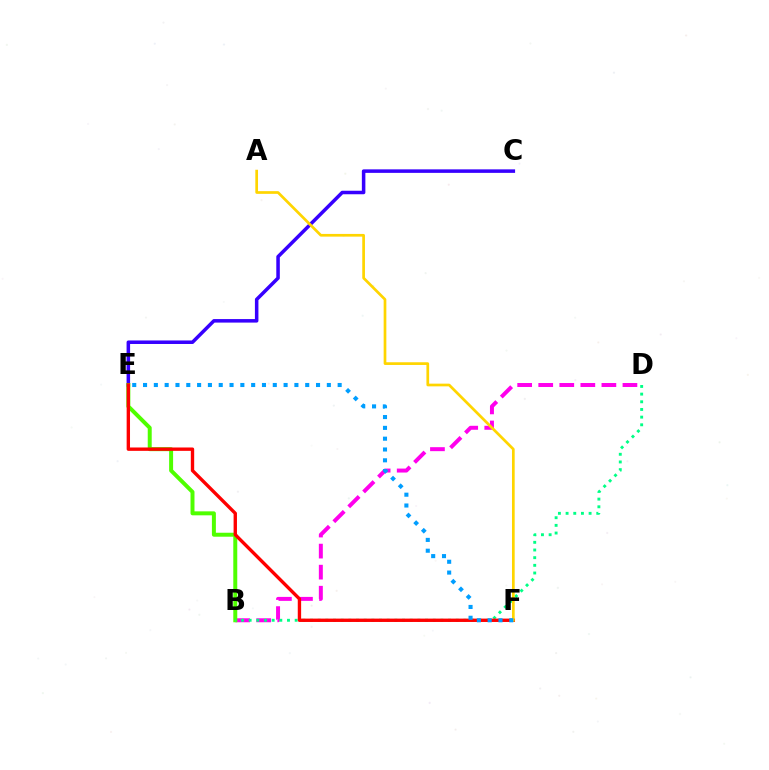{('C', 'E'): [{'color': '#3700ff', 'line_style': 'solid', 'thickness': 2.53}], ('B', 'D'): [{'color': '#ff00ed', 'line_style': 'dashed', 'thickness': 2.86}, {'color': '#00ff86', 'line_style': 'dotted', 'thickness': 2.08}], ('B', 'E'): [{'color': '#4fff00', 'line_style': 'solid', 'thickness': 2.86}], ('E', 'F'): [{'color': '#ff0000', 'line_style': 'solid', 'thickness': 2.42}, {'color': '#009eff', 'line_style': 'dotted', 'thickness': 2.94}], ('A', 'F'): [{'color': '#ffd500', 'line_style': 'solid', 'thickness': 1.95}]}